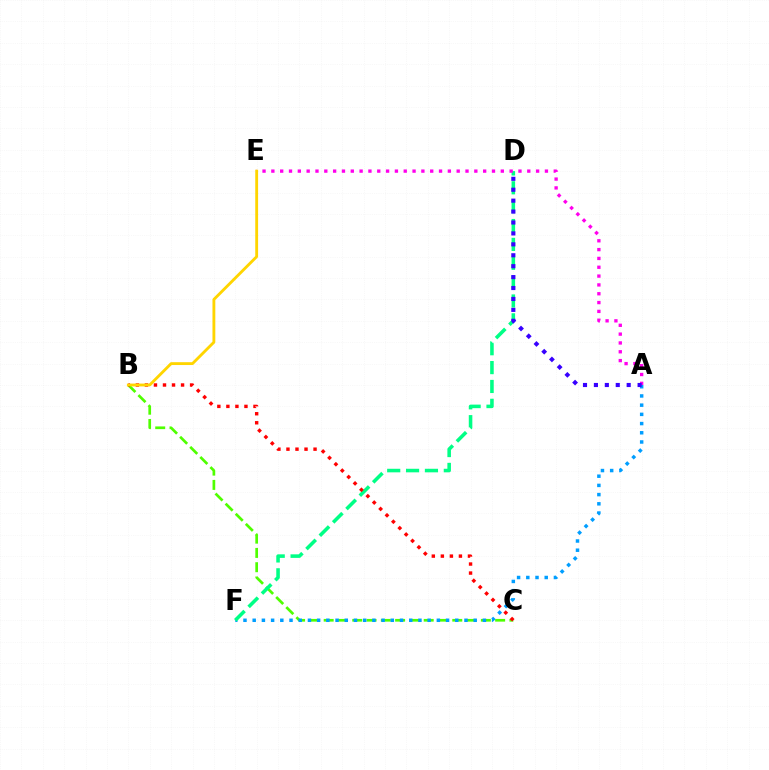{('B', 'C'): [{'color': '#4fff00', 'line_style': 'dashed', 'thickness': 1.94}, {'color': '#ff0000', 'line_style': 'dotted', 'thickness': 2.45}], ('A', 'F'): [{'color': '#009eff', 'line_style': 'dotted', 'thickness': 2.5}], ('D', 'F'): [{'color': '#00ff86', 'line_style': 'dashed', 'thickness': 2.56}], ('A', 'E'): [{'color': '#ff00ed', 'line_style': 'dotted', 'thickness': 2.4}], ('B', 'E'): [{'color': '#ffd500', 'line_style': 'solid', 'thickness': 2.05}], ('A', 'D'): [{'color': '#3700ff', 'line_style': 'dotted', 'thickness': 2.97}]}